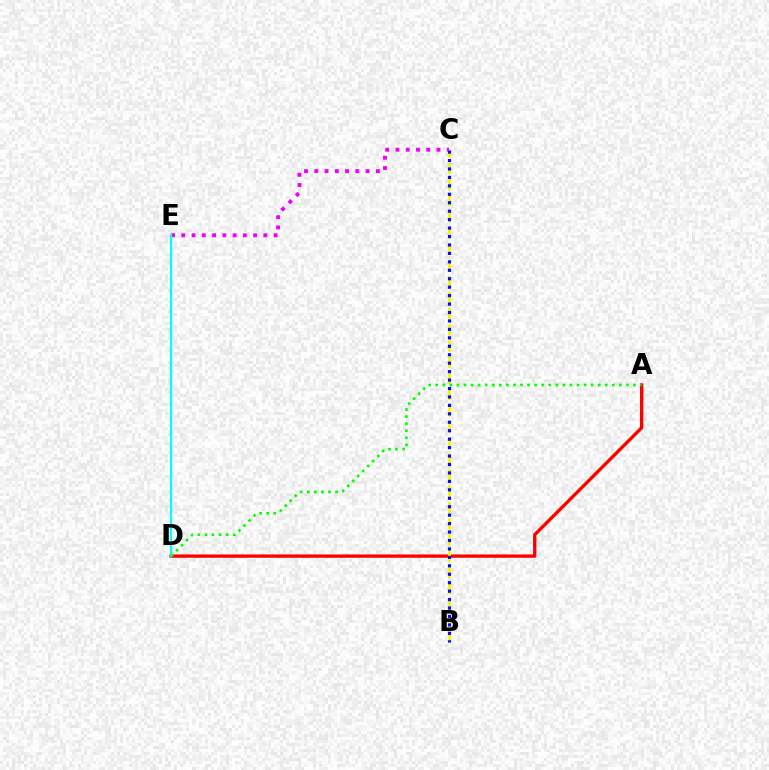{('C', 'E'): [{'color': '#ee00ff', 'line_style': 'dotted', 'thickness': 2.79}], ('A', 'D'): [{'color': '#ff0000', 'line_style': 'solid', 'thickness': 2.4}, {'color': '#08ff00', 'line_style': 'dotted', 'thickness': 1.92}], ('B', 'C'): [{'color': '#fcf500', 'line_style': 'dashed', 'thickness': 2.19}, {'color': '#0010ff', 'line_style': 'dotted', 'thickness': 2.29}], ('D', 'E'): [{'color': '#00fff6', 'line_style': 'solid', 'thickness': 1.59}]}